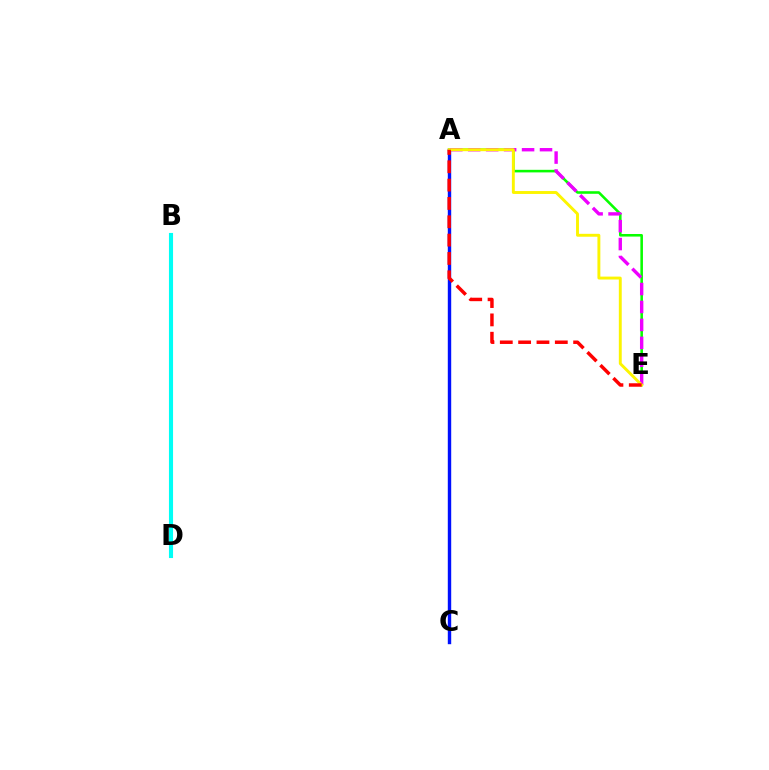{('A', 'E'): [{'color': '#08ff00', 'line_style': 'solid', 'thickness': 1.85}, {'color': '#ee00ff', 'line_style': 'dashed', 'thickness': 2.44}, {'color': '#fcf500', 'line_style': 'solid', 'thickness': 2.09}, {'color': '#ff0000', 'line_style': 'dashed', 'thickness': 2.49}], ('B', 'D'): [{'color': '#00fff6', 'line_style': 'solid', 'thickness': 2.95}], ('A', 'C'): [{'color': '#0010ff', 'line_style': 'solid', 'thickness': 2.45}]}